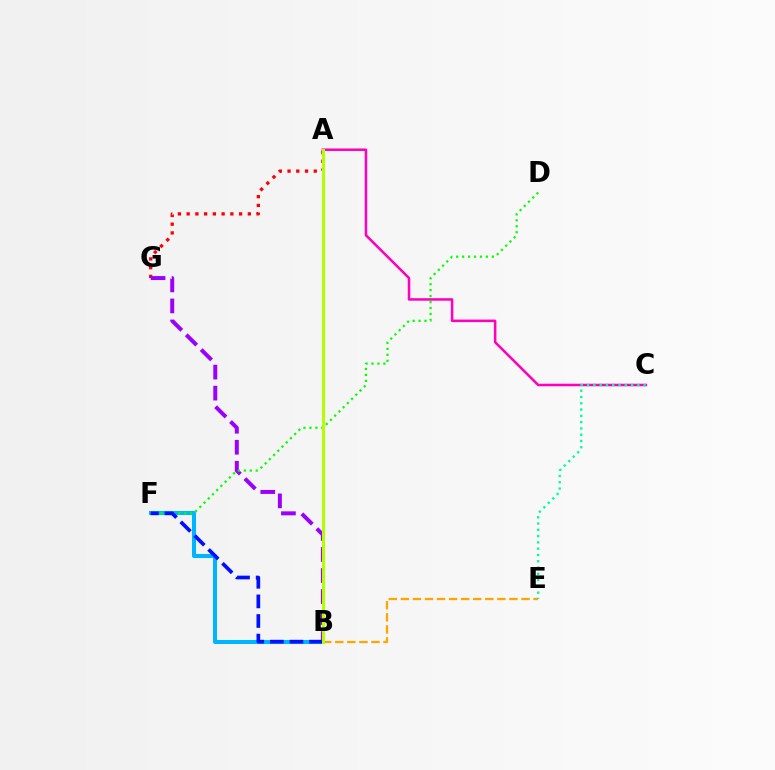{('B', 'E'): [{'color': '#ffa500', 'line_style': 'dashed', 'thickness': 1.64}], ('B', 'F'): [{'color': '#00b5ff', 'line_style': 'solid', 'thickness': 2.92}, {'color': '#0010ff', 'line_style': 'dashed', 'thickness': 2.66}], ('A', 'C'): [{'color': '#ff00bd', 'line_style': 'solid', 'thickness': 1.83}], ('A', 'G'): [{'color': '#ff0000', 'line_style': 'dotted', 'thickness': 2.37}], ('C', 'E'): [{'color': '#00ff9d', 'line_style': 'dotted', 'thickness': 1.71}], ('B', 'G'): [{'color': '#9b00ff', 'line_style': 'dashed', 'thickness': 2.86}], ('D', 'F'): [{'color': '#08ff00', 'line_style': 'dotted', 'thickness': 1.62}], ('A', 'B'): [{'color': '#b3ff00', 'line_style': 'solid', 'thickness': 2.17}]}